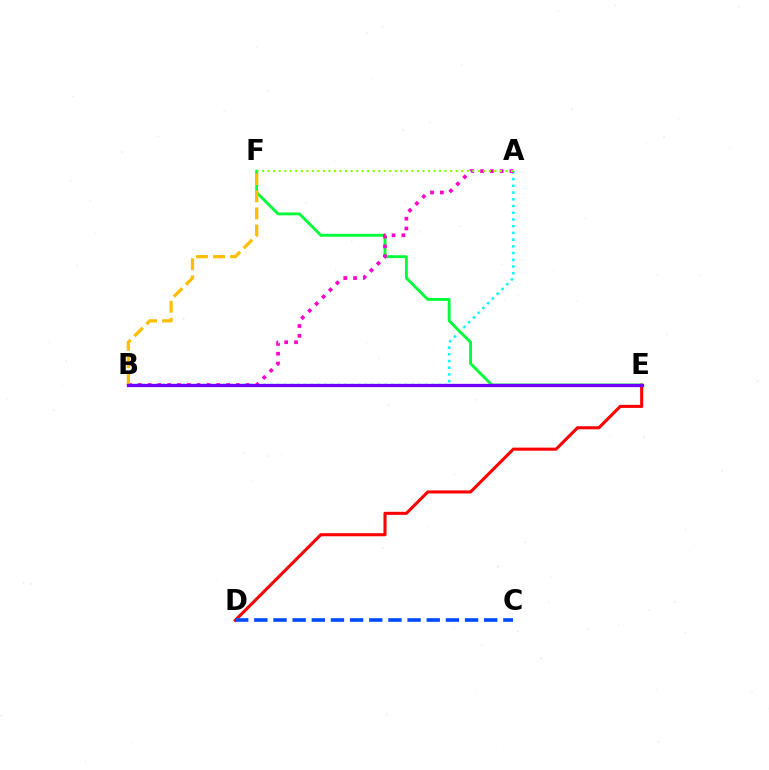{('A', 'B'): [{'color': '#00fff6', 'line_style': 'dotted', 'thickness': 1.83}, {'color': '#ff00cf', 'line_style': 'dotted', 'thickness': 2.67}], ('D', 'E'): [{'color': '#ff0000', 'line_style': 'solid', 'thickness': 2.21}], ('C', 'D'): [{'color': '#004bff', 'line_style': 'dashed', 'thickness': 2.6}], ('E', 'F'): [{'color': '#00ff39', 'line_style': 'solid', 'thickness': 2.07}], ('B', 'F'): [{'color': '#ffbd00', 'line_style': 'dashed', 'thickness': 2.32}], ('B', 'E'): [{'color': '#7200ff', 'line_style': 'solid', 'thickness': 2.36}], ('A', 'F'): [{'color': '#84ff00', 'line_style': 'dotted', 'thickness': 1.5}]}